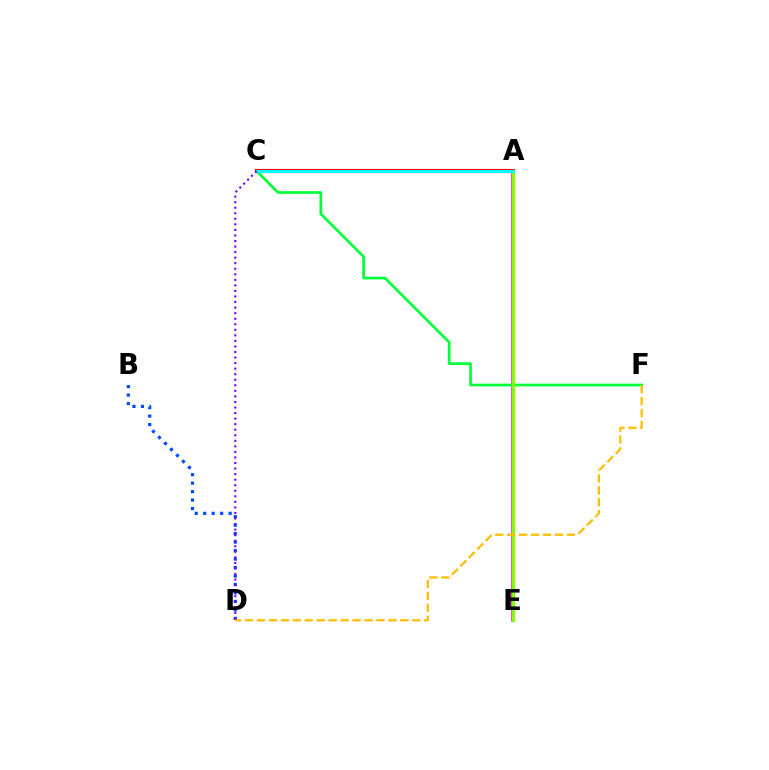{('B', 'D'): [{'color': '#004bff', 'line_style': 'dotted', 'thickness': 2.3}], ('A', 'E'): [{'color': '#ff00cf', 'line_style': 'solid', 'thickness': 2.54}, {'color': '#84ff00', 'line_style': 'solid', 'thickness': 2.39}], ('C', 'F'): [{'color': '#00ff39', 'line_style': 'solid', 'thickness': 1.93}], ('A', 'C'): [{'color': '#ff0000', 'line_style': 'solid', 'thickness': 2.97}, {'color': '#00fff6', 'line_style': 'solid', 'thickness': 2.15}], ('D', 'F'): [{'color': '#ffbd00', 'line_style': 'dashed', 'thickness': 1.62}], ('C', 'D'): [{'color': '#7200ff', 'line_style': 'dotted', 'thickness': 1.51}]}